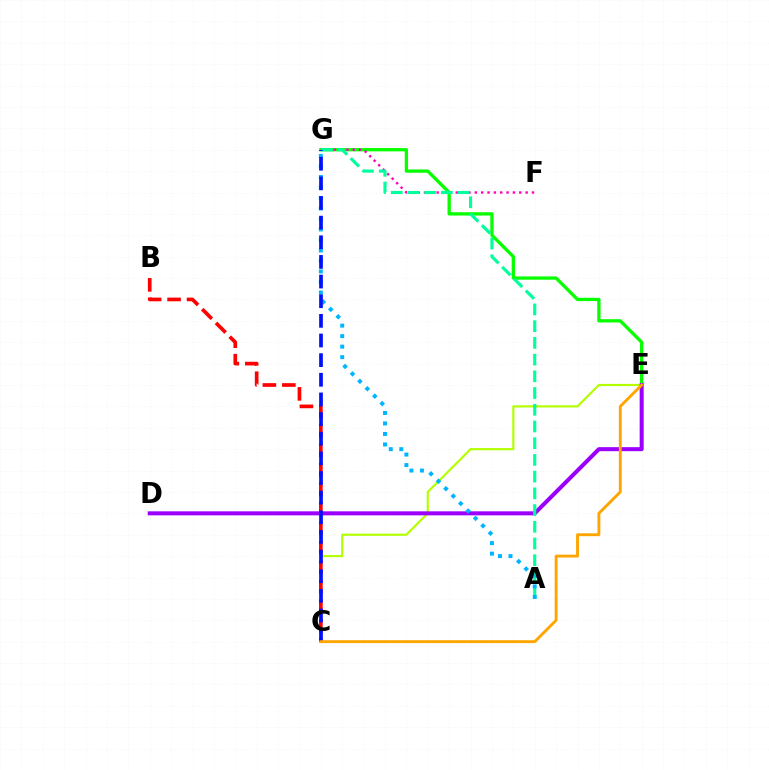{('E', 'G'): [{'color': '#08ff00', 'line_style': 'solid', 'thickness': 2.38}], ('C', 'E'): [{'color': '#b3ff00', 'line_style': 'solid', 'thickness': 1.56}, {'color': '#ffa500', 'line_style': 'solid', 'thickness': 2.08}], ('D', 'E'): [{'color': '#9b00ff', 'line_style': 'solid', 'thickness': 2.9}], ('F', 'G'): [{'color': '#ff00bd', 'line_style': 'dotted', 'thickness': 1.73}], ('B', 'C'): [{'color': '#ff0000', 'line_style': 'dashed', 'thickness': 2.65}], ('A', 'G'): [{'color': '#00ff9d', 'line_style': 'dashed', 'thickness': 2.27}, {'color': '#00b5ff', 'line_style': 'dotted', 'thickness': 2.85}], ('C', 'G'): [{'color': '#0010ff', 'line_style': 'dashed', 'thickness': 2.67}]}